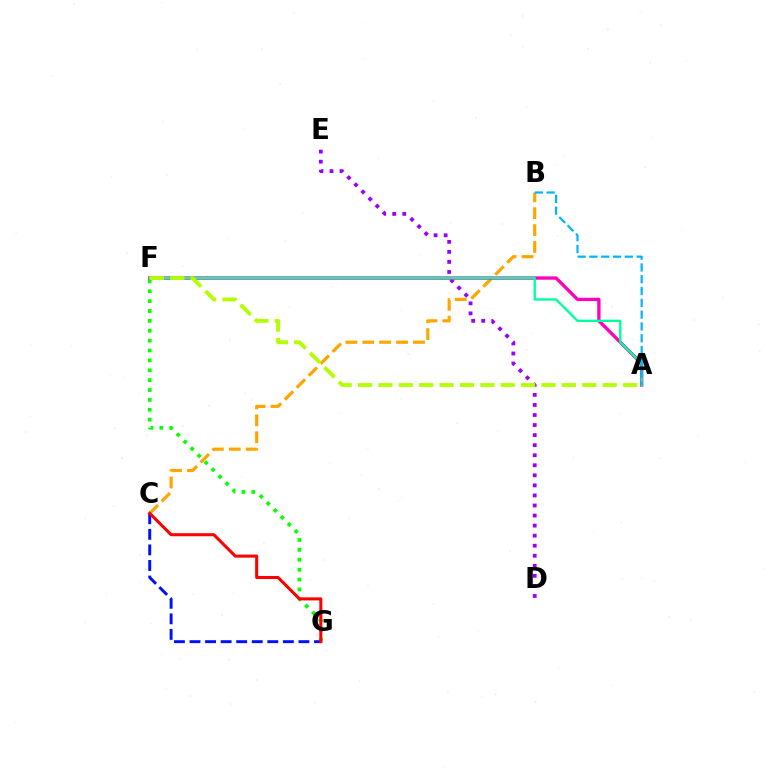{('F', 'G'): [{'color': '#08ff00', 'line_style': 'dotted', 'thickness': 2.68}], ('B', 'C'): [{'color': '#ffa500', 'line_style': 'dashed', 'thickness': 2.3}], ('D', 'E'): [{'color': '#9b00ff', 'line_style': 'dotted', 'thickness': 2.73}], ('A', 'F'): [{'color': '#ff00bd', 'line_style': 'solid', 'thickness': 2.4}, {'color': '#00ff9d', 'line_style': 'solid', 'thickness': 1.69}, {'color': '#b3ff00', 'line_style': 'dashed', 'thickness': 2.77}], ('C', 'G'): [{'color': '#0010ff', 'line_style': 'dashed', 'thickness': 2.11}, {'color': '#ff0000', 'line_style': 'solid', 'thickness': 2.2}], ('A', 'B'): [{'color': '#00b5ff', 'line_style': 'dashed', 'thickness': 1.6}]}